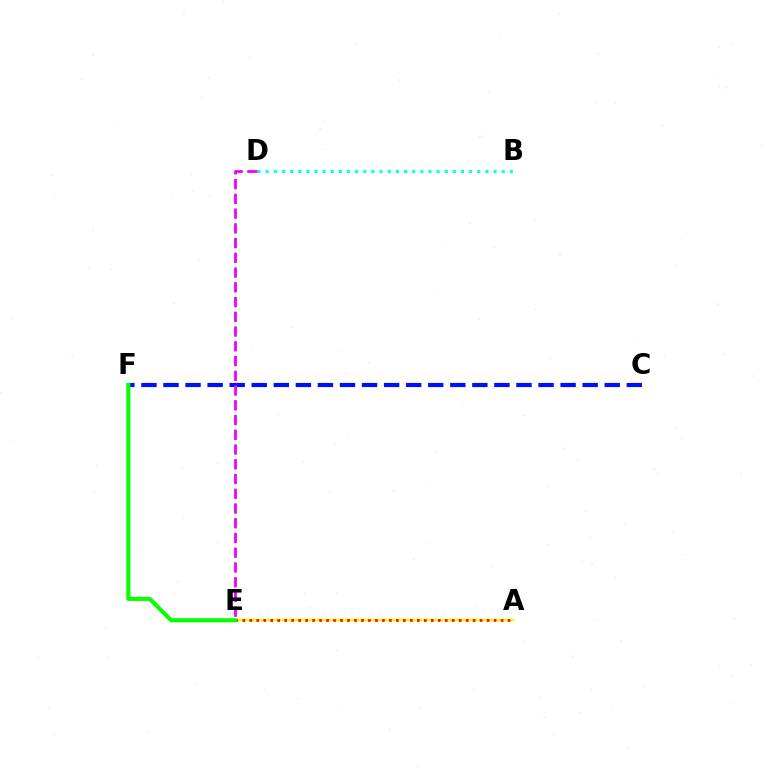{('A', 'E'): [{'color': '#fcf500', 'line_style': 'solid', 'thickness': 1.8}, {'color': '#ff0000', 'line_style': 'dotted', 'thickness': 1.9}], ('B', 'D'): [{'color': '#00fff6', 'line_style': 'dotted', 'thickness': 2.21}], ('C', 'F'): [{'color': '#0010ff', 'line_style': 'dashed', 'thickness': 3.0}], ('E', 'F'): [{'color': '#08ff00', 'line_style': 'solid', 'thickness': 2.95}], ('D', 'E'): [{'color': '#ee00ff', 'line_style': 'dashed', 'thickness': 2.0}]}